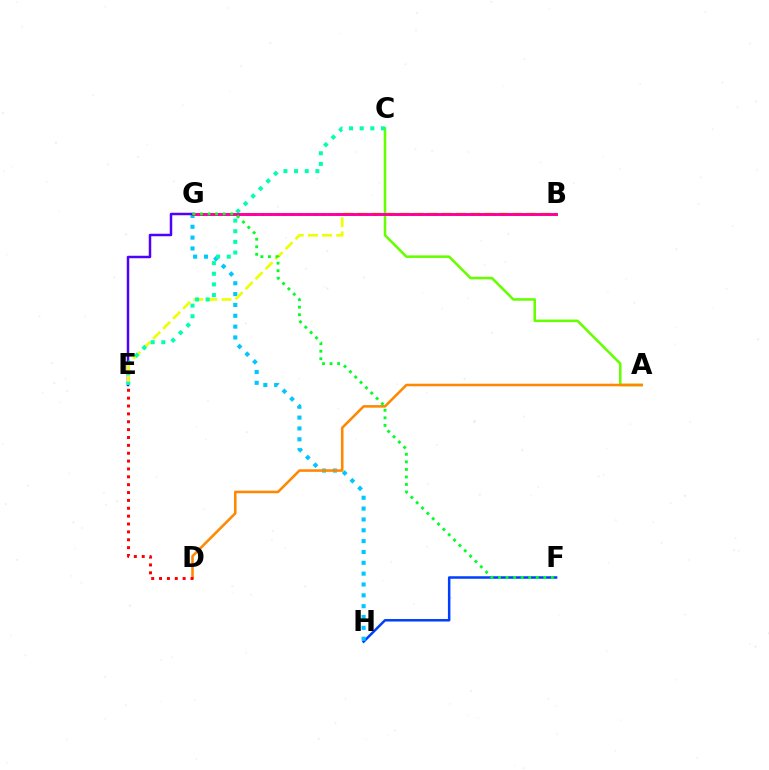{('F', 'H'): [{'color': '#003fff', 'line_style': 'solid', 'thickness': 1.8}], ('G', 'H'): [{'color': '#00c7ff', 'line_style': 'dotted', 'thickness': 2.95}], ('E', 'G'): [{'color': '#4f00ff', 'line_style': 'solid', 'thickness': 1.79}], ('B', 'E'): [{'color': '#eeff00', 'line_style': 'dashed', 'thickness': 1.92}], ('A', 'C'): [{'color': '#66ff00', 'line_style': 'solid', 'thickness': 1.84}], ('B', 'G'): [{'color': '#d600ff', 'line_style': 'dotted', 'thickness': 2.04}, {'color': '#ff00a0', 'line_style': 'solid', 'thickness': 2.13}], ('C', 'E'): [{'color': '#00ffaf', 'line_style': 'dotted', 'thickness': 2.89}], ('A', 'D'): [{'color': '#ff8800', 'line_style': 'solid', 'thickness': 1.84}], ('D', 'E'): [{'color': '#ff0000', 'line_style': 'dotted', 'thickness': 2.14}], ('F', 'G'): [{'color': '#00ff27', 'line_style': 'dotted', 'thickness': 2.05}]}